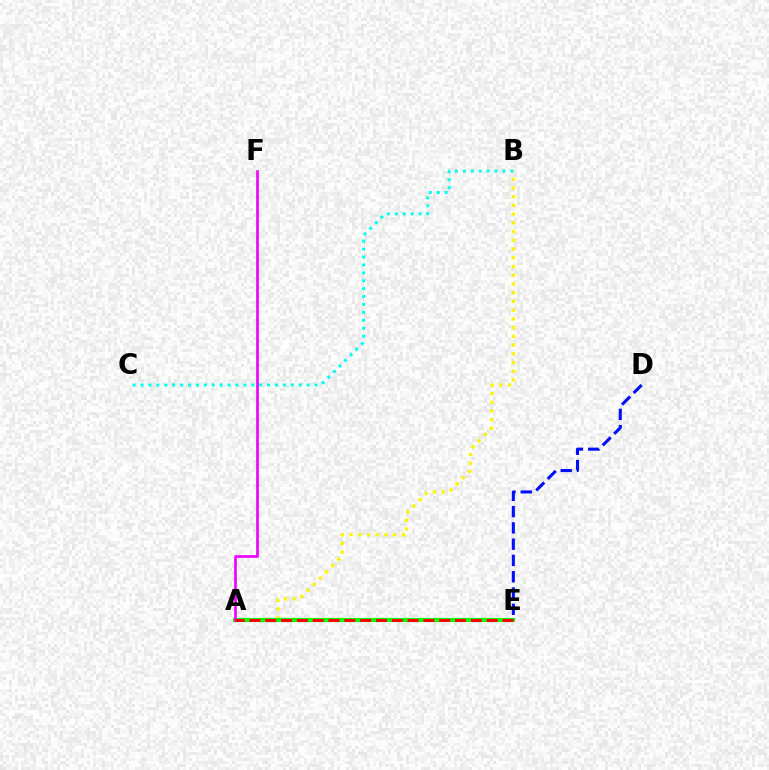{('A', 'B'): [{'color': '#fcf500', 'line_style': 'dotted', 'thickness': 2.37}], ('D', 'E'): [{'color': '#0010ff', 'line_style': 'dashed', 'thickness': 2.21}], ('A', 'E'): [{'color': '#08ff00', 'line_style': 'solid', 'thickness': 2.99}, {'color': '#ff0000', 'line_style': 'dashed', 'thickness': 2.15}], ('B', 'C'): [{'color': '#00fff6', 'line_style': 'dotted', 'thickness': 2.15}], ('A', 'F'): [{'color': '#ee00ff', 'line_style': 'solid', 'thickness': 1.91}]}